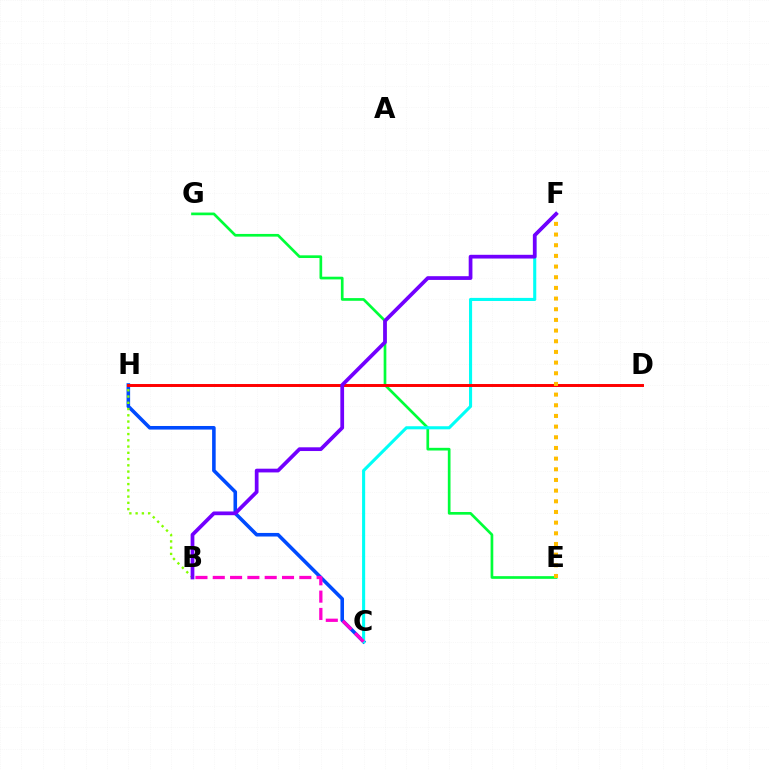{('C', 'H'): [{'color': '#004bff', 'line_style': 'solid', 'thickness': 2.57}], ('B', 'H'): [{'color': '#84ff00', 'line_style': 'dotted', 'thickness': 1.7}], ('E', 'G'): [{'color': '#00ff39', 'line_style': 'solid', 'thickness': 1.93}], ('C', 'F'): [{'color': '#00fff6', 'line_style': 'solid', 'thickness': 2.22}], ('B', 'C'): [{'color': '#ff00cf', 'line_style': 'dashed', 'thickness': 2.35}], ('D', 'H'): [{'color': '#ff0000', 'line_style': 'solid', 'thickness': 2.13}], ('E', 'F'): [{'color': '#ffbd00', 'line_style': 'dotted', 'thickness': 2.9}], ('B', 'F'): [{'color': '#7200ff', 'line_style': 'solid', 'thickness': 2.69}]}